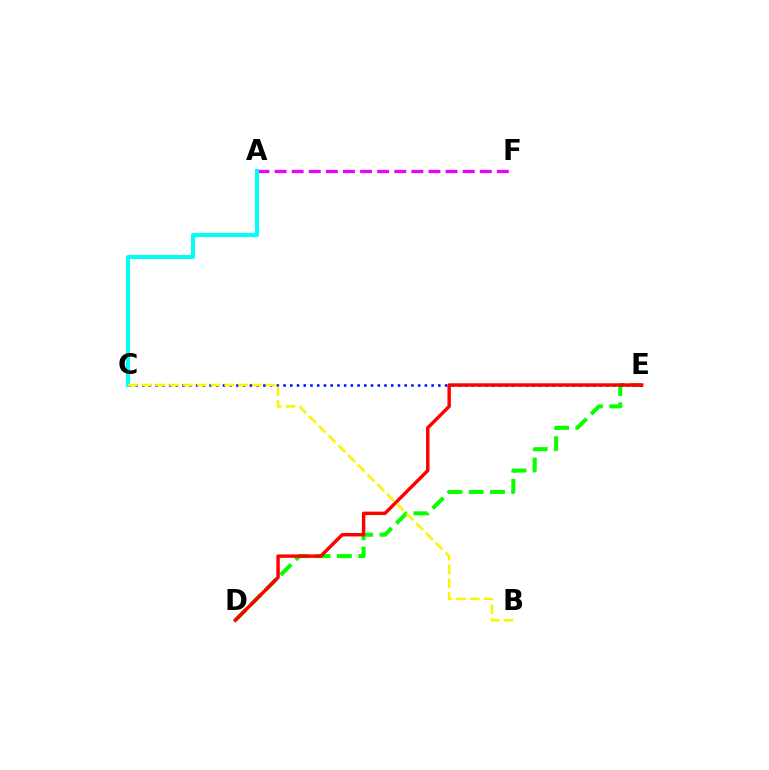{('D', 'E'): [{'color': '#08ff00', 'line_style': 'dashed', 'thickness': 2.9}, {'color': '#ff0000', 'line_style': 'solid', 'thickness': 2.47}], ('C', 'E'): [{'color': '#0010ff', 'line_style': 'dotted', 'thickness': 1.83}], ('A', 'F'): [{'color': '#ee00ff', 'line_style': 'dashed', 'thickness': 2.32}], ('A', 'C'): [{'color': '#00fff6', 'line_style': 'solid', 'thickness': 2.92}], ('B', 'C'): [{'color': '#fcf500', 'line_style': 'dashed', 'thickness': 1.87}]}